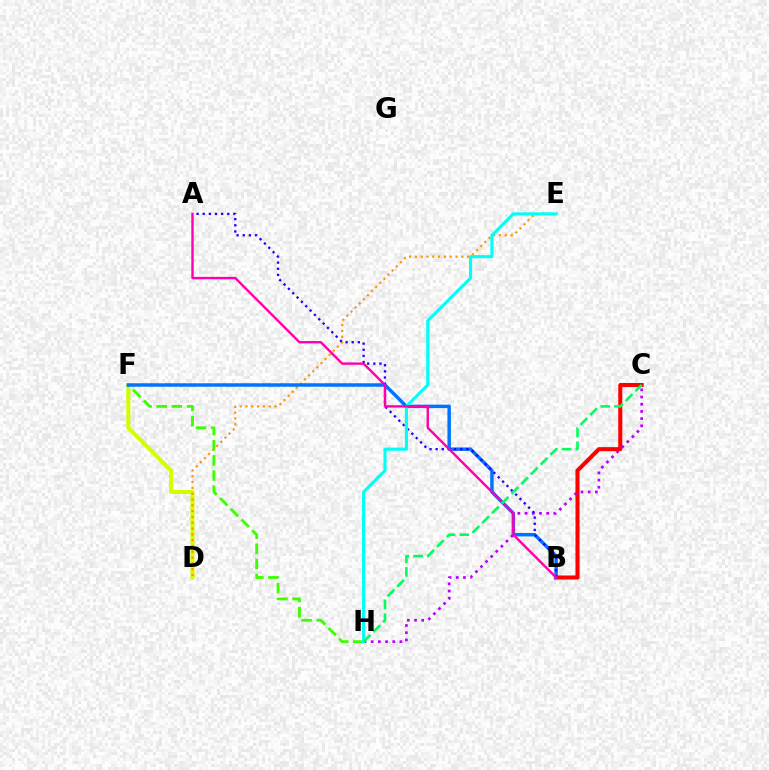{('D', 'F'): [{'color': '#d1ff00', 'line_style': 'solid', 'thickness': 2.92}], ('D', 'E'): [{'color': '#ff9400', 'line_style': 'dotted', 'thickness': 1.58}], ('B', 'C'): [{'color': '#ff0000', 'line_style': 'solid', 'thickness': 2.92}], ('F', 'H'): [{'color': '#3dff00', 'line_style': 'dashed', 'thickness': 2.06}], ('B', 'F'): [{'color': '#0074ff', 'line_style': 'solid', 'thickness': 2.51}], ('C', 'H'): [{'color': '#b900ff', 'line_style': 'dotted', 'thickness': 1.96}, {'color': '#00ff5c', 'line_style': 'dashed', 'thickness': 1.87}], ('A', 'B'): [{'color': '#2500ff', 'line_style': 'dotted', 'thickness': 1.67}, {'color': '#ff00ac', 'line_style': 'solid', 'thickness': 1.72}], ('E', 'H'): [{'color': '#00fff6', 'line_style': 'solid', 'thickness': 2.25}]}